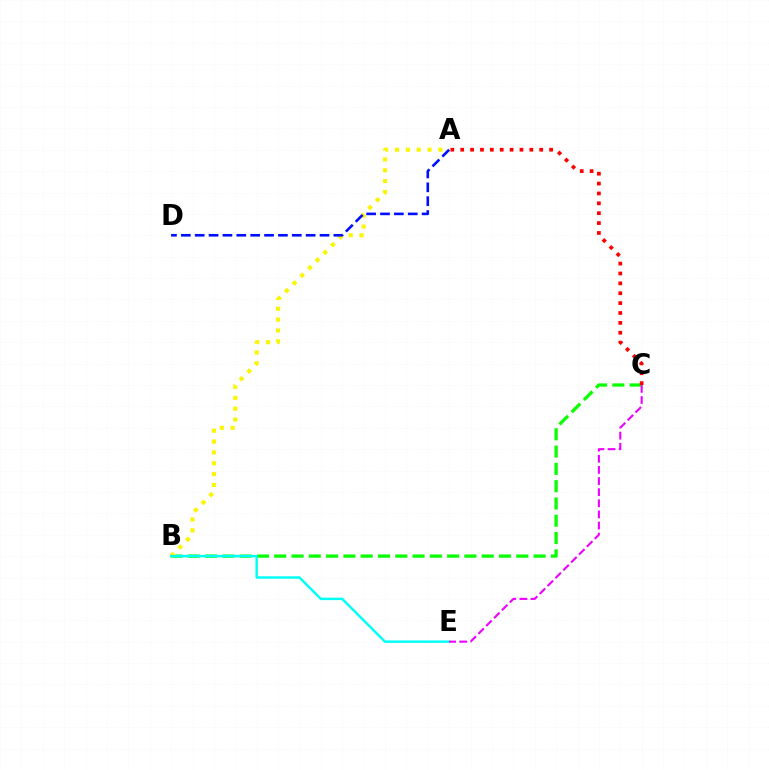{('B', 'C'): [{'color': '#08ff00', 'line_style': 'dashed', 'thickness': 2.35}], ('A', 'B'): [{'color': '#fcf500', 'line_style': 'dotted', 'thickness': 2.95}], ('B', 'E'): [{'color': '#00fff6', 'line_style': 'solid', 'thickness': 1.76}], ('C', 'E'): [{'color': '#ee00ff', 'line_style': 'dashed', 'thickness': 1.51}], ('A', 'D'): [{'color': '#0010ff', 'line_style': 'dashed', 'thickness': 1.88}], ('A', 'C'): [{'color': '#ff0000', 'line_style': 'dotted', 'thickness': 2.68}]}